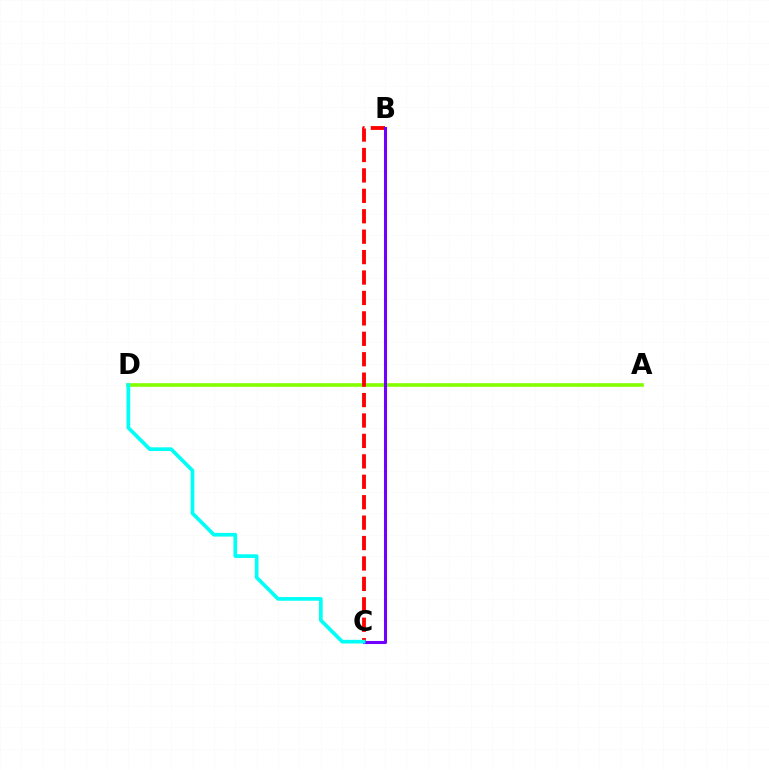{('A', 'D'): [{'color': '#84ff00', 'line_style': 'solid', 'thickness': 2.62}], ('B', 'C'): [{'color': '#ff0000', 'line_style': 'dashed', 'thickness': 2.77}, {'color': '#7200ff', 'line_style': 'solid', 'thickness': 2.21}], ('C', 'D'): [{'color': '#00fff6', 'line_style': 'solid', 'thickness': 2.65}]}